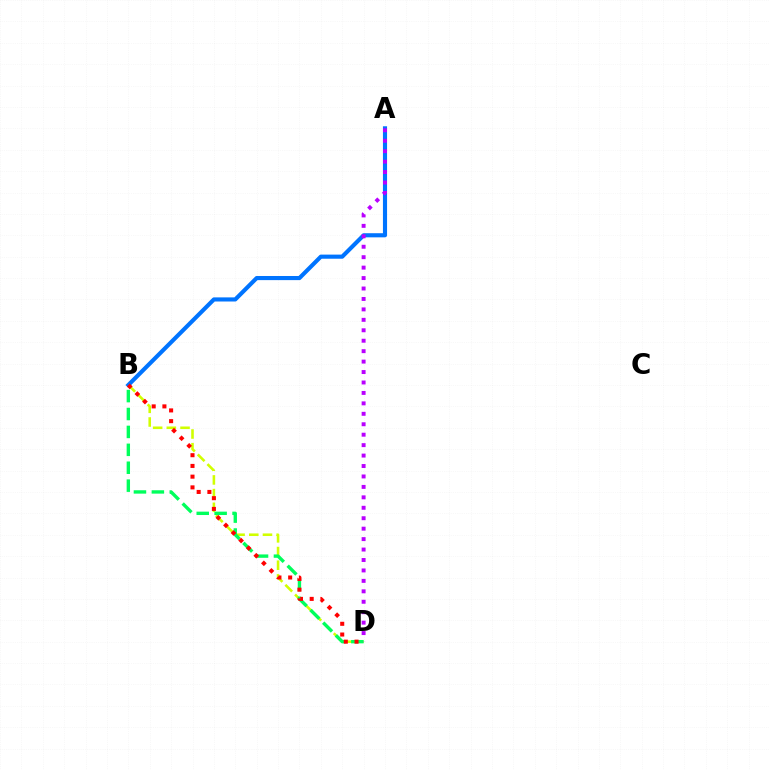{('B', 'D'): [{'color': '#d1ff00', 'line_style': 'dashed', 'thickness': 1.86}, {'color': '#00ff5c', 'line_style': 'dashed', 'thickness': 2.43}, {'color': '#ff0000', 'line_style': 'dotted', 'thickness': 2.91}], ('A', 'B'): [{'color': '#0074ff', 'line_style': 'solid', 'thickness': 2.97}], ('A', 'D'): [{'color': '#b900ff', 'line_style': 'dotted', 'thickness': 2.84}]}